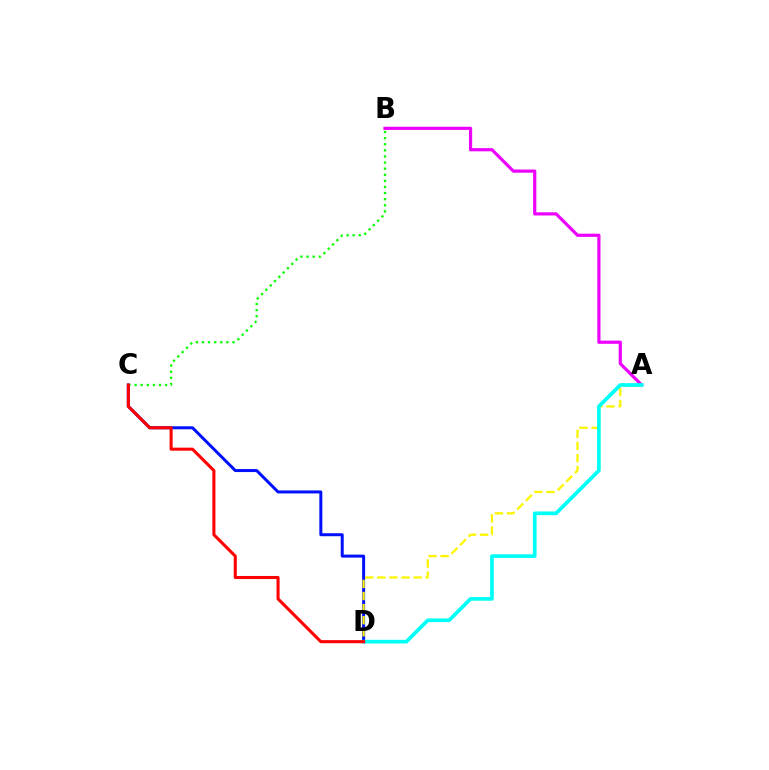{('A', 'B'): [{'color': '#ee00ff', 'line_style': 'solid', 'thickness': 2.29}], ('C', 'D'): [{'color': '#0010ff', 'line_style': 'solid', 'thickness': 2.16}, {'color': '#ff0000', 'line_style': 'solid', 'thickness': 2.2}], ('A', 'D'): [{'color': '#fcf500', 'line_style': 'dashed', 'thickness': 1.64}, {'color': '#00fff6', 'line_style': 'solid', 'thickness': 2.66}], ('B', 'C'): [{'color': '#08ff00', 'line_style': 'dotted', 'thickness': 1.66}]}